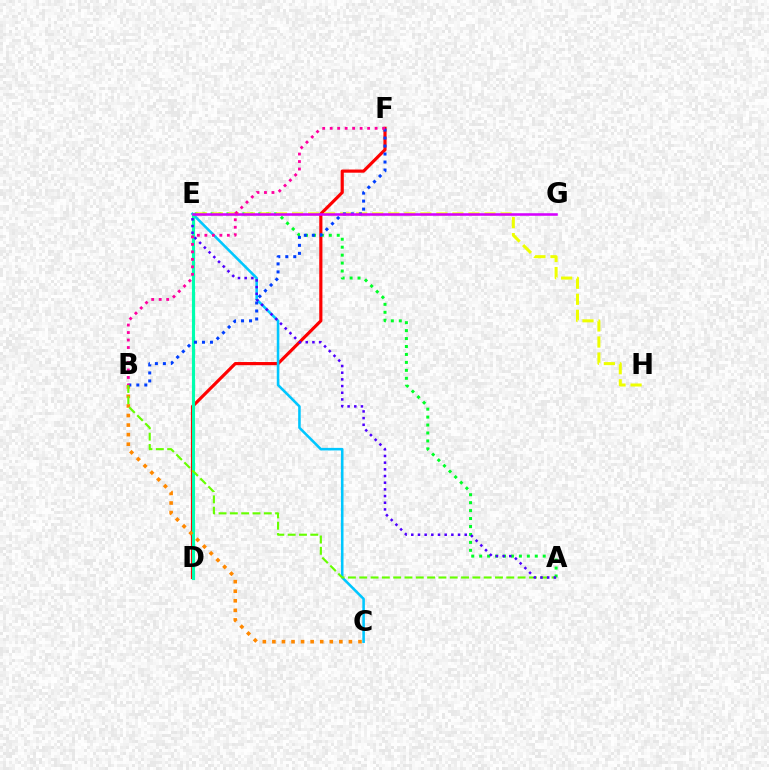{('D', 'F'): [{'color': '#ff0000', 'line_style': 'solid', 'thickness': 2.27}], ('A', 'E'): [{'color': '#00ff27', 'line_style': 'dotted', 'thickness': 2.16}, {'color': '#4f00ff', 'line_style': 'dotted', 'thickness': 1.81}], ('C', 'E'): [{'color': '#00c7ff', 'line_style': 'solid', 'thickness': 1.85}], ('D', 'E'): [{'color': '#00ffaf', 'line_style': 'solid', 'thickness': 2.25}], ('B', 'C'): [{'color': '#ff8800', 'line_style': 'dotted', 'thickness': 2.6}], ('E', 'H'): [{'color': '#eeff00', 'line_style': 'dashed', 'thickness': 2.18}], ('B', 'F'): [{'color': '#003fff', 'line_style': 'dotted', 'thickness': 2.17}, {'color': '#ff00a0', 'line_style': 'dotted', 'thickness': 2.03}], ('A', 'B'): [{'color': '#66ff00', 'line_style': 'dashed', 'thickness': 1.54}], ('E', 'G'): [{'color': '#d600ff', 'line_style': 'solid', 'thickness': 1.84}]}